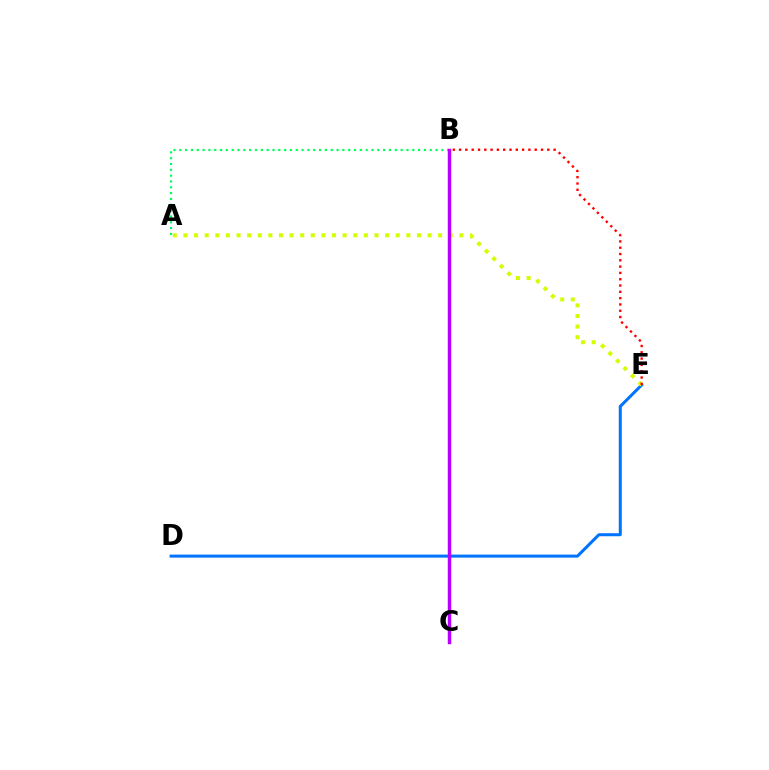{('A', 'B'): [{'color': '#00ff5c', 'line_style': 'dotted', 'thickness': 1.58}], ('D', 'E'): [{'color': '#0074ff', 'line_style': 'solid', 'thickness': 2.17}], ('A', 'E'): [{'color': '#d1ff00', 'line_style': 'dotted', 'thickness': 2.88}], ('B', 'E'): [{'color': '#ff0000', 'line_style': 'dotted', 'thickness': 1.71}], ('B', 'C'): [{'color': '#b900ff', 'line_style': 'solid', 'thickness': 2.48}]}